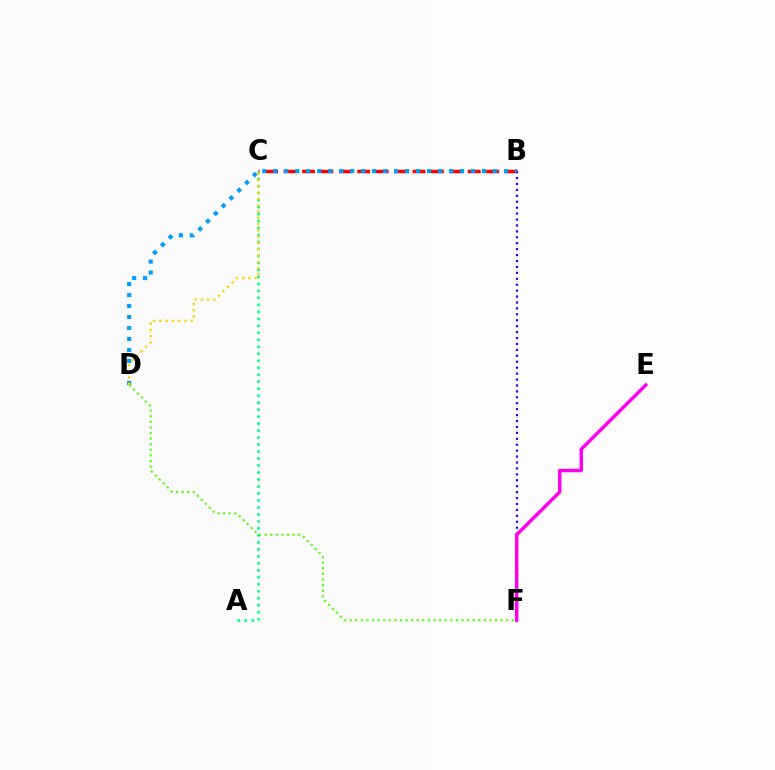{('B', 'C'): [{'color': '#ff0000', 'line_style': 'dashed', 'thickness': 2.5}], ('B', 'F'): [{'color': '#3700ff', 'line_style': 'dotted', 'thickness': 1.61}], ('B', 'D'): [{'color': '#009eff', 'line_style': 'dotted', 'thickness': 2.99}], ('A', 'C'): [{'color': '#00ff86', 'line_style': 'dotted', 'thickness': 1.9}], ('C', 'D'): [{'color': '#ffd500', 'line_style': 'dotted', 'thickness': 1.71}], ('E', 'F'): [{'color': '#ff00ed', 'line_style': 'solid', 'thickness': 2.48}], ('D', 'F'): [{'color': '#4fff00', 'line_style': 'dotted', 'thickness': 1.52}]}